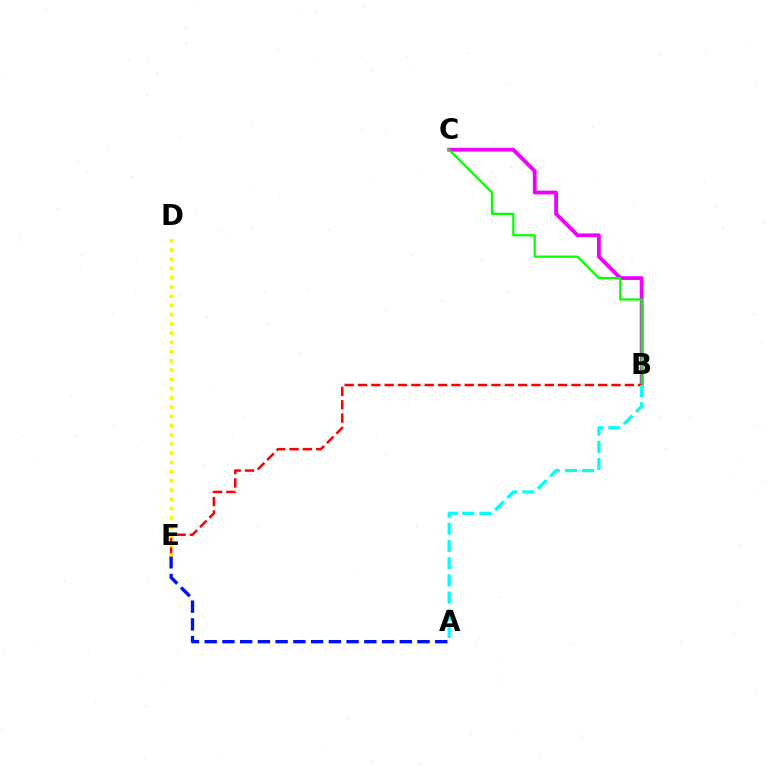{('B', 'C'): [{'color': '#ee00ff', 'line_style': 'solid', 'thickness': 2.73}, {'color': '#08ff00', 'line_style': 'solid', 'thickness': 1.6}], ('A', 'E'): [{'color': '#0010ff', 'line_style': 'dashed', 'thickness': 2.41}], ('B', 'E'): [{'color': '#ff0000', 'line_style': 'dashed', 'thickness': 1.81}], ('A', 'B'): [{'color': '#00fff6', 'line_style': 'dashed', 'thickness': 2.34}], ('D', 'E'): [{'color': '#fcf500', 'line_style': 'dotted', 'thickness': 2.51}]}